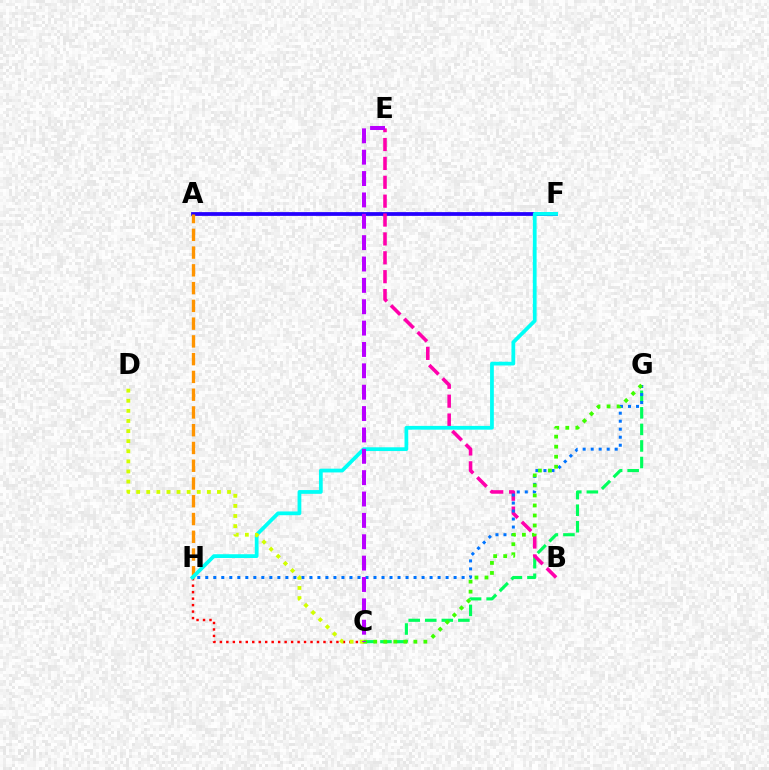{('A', 'F'): [{'color': '#2500ff', 'line_style': 'solid', 'thickness': 2.71}], ('C', 'G'): [{'color': '#00ff5c', 'line_style': 'dashed', 'thickness': 2.25}, {'color': '#3dff00', 'line_style': 'dotted', 'thickness': 2.72}], ('A', 'H'): [{'color': '#ff9400', 'line_style': 'dashed', 'thickness': 2.41}], ('B', 'E'): [{'color': '#ff00ac', 'line_style': 'dashed', 'thickness': 2.57}], ('C', 'H'): [{'color': '#ff0000', 'line_style': 'dotted', 'thickness': 1.76}], ('G', 'H'): [{'color': '#0074ff', 'line_style': 'dotted', 'thickness': 2.18}], ('F', 'H'): [{'color': '#00fff6', 'line_style': 'solid', 'thickness': 2.71}], ('C', 'D'): [{'color': '#d1ff00', 'line_style': 'dotted', 'thickness': 2.74}], ('C', 'E'): [{'color': '#b900ff', 'line_style': 'dashed', 'thickness': 2.9}]}